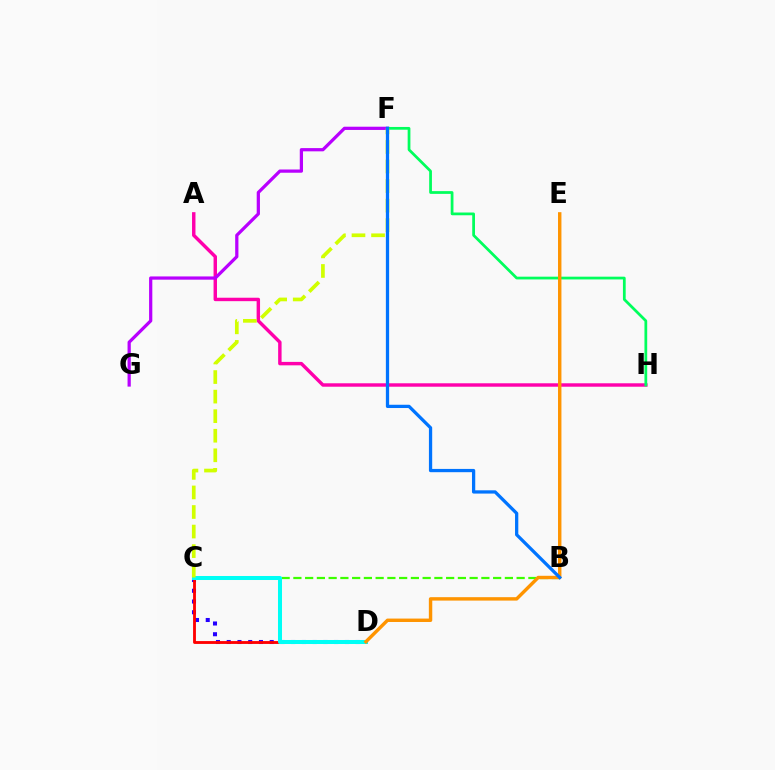{('A', 'H'): [{'color': '#ff00ac', 'line_style': 'solid', 'thickness': 2.47}], ('C', 'D'): [{'color': '#2500ff', 'line_style': 'dotted', 'thickness': 2.92}, {'color': '#ff0000', 'line_style': 'solid', 'thickness': 2.05}, {'color': '#00fff6', 'line_style': 'solid', 'thickness': 2.89}], ('F', 'G'): [{'color': '#b900ff', 'line_style': 'solid', 'thickness': 2.33}], ('B', 'C'): [{'color': '#3dff00', 'line_style': 'dashed', 'thickness': 1.6}], ('F', 'H'): [{'color': '#00ff5c', 'line_style': 'solid', 'thickness': 1.98}], ('C', 'F'): [{'color': '#d1ff00', 'line_style': 'dashed', 'thickness': 2.66}], ('D', 'E'): [{'color': '#ff9400', 'line_style': 'solid', 'thickness': 2.46}], ('B', 'F'): [{'color': '#0074ff', 'line_style': 'solid', 'thickness': 2.35}]}